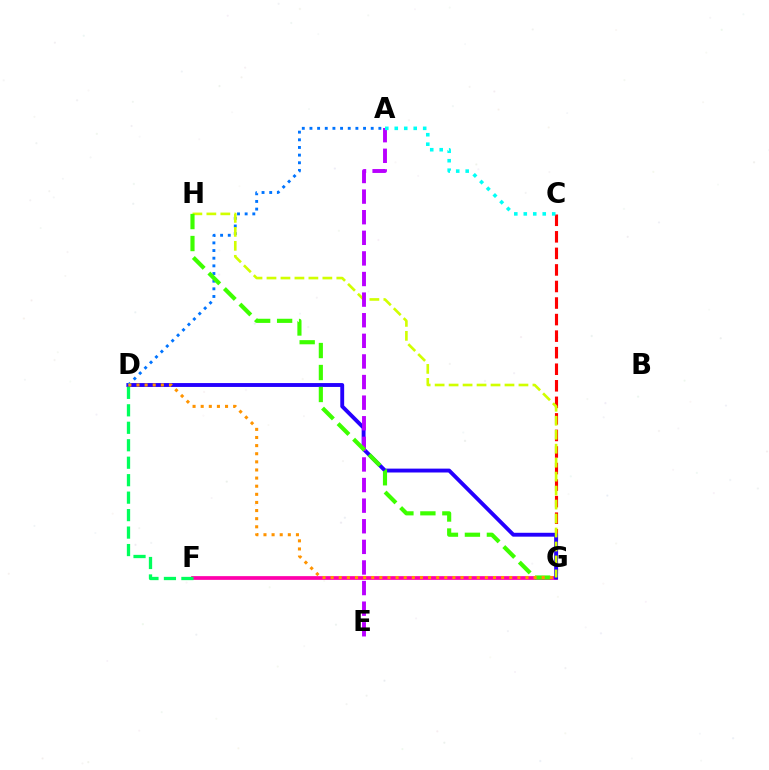{('F', 'G'): [{'color': '#ff00ac', 'line_style': 'solid', 'thickness': 2.68}], ('C', 'G'): [{'color': '#ff0000', 'line_style': 'dashed', 'thickness': 2.25}], ('D', 'G'): [{'color': '#2500ff', 'line_style': 'solid', 'thickness': 2.79}, {'color': '#ff9400', 'line_style': 'dotted', 'thickness': 2.21}], ('A', 'D'): [{'color': '#0074ff', 'line_style': 'dotted', 'thickness': 2.08}], ('D', 'F'): [{'color': '#00ff5c', 'line_style': 'dashed', 'thickness': 2.37}], ('G', 'H'): [{'color': '#d1ff00', 'line_style': 'dashed', 'thickness': 1.9}, {'color': '#3dff00', 'line_style': 'dashed', 'thickness': 2.98}], ('A', 'E'): [{'color': '#b900ff', 'line_style': 'dashed', 'thickness': 2.8}], ('A', 'C'): [{'color': '#00fff6', 'line_style': 'dotted', 'thickness': 2.57}]}